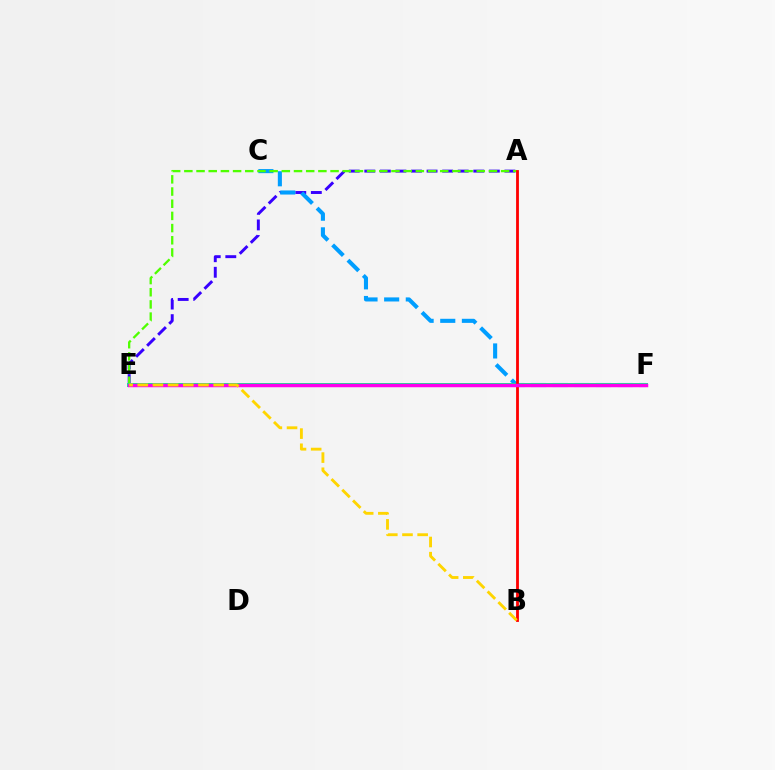{('A', 'E'): [{'color': '#3700ff', 'line_style': 'dashed', 'thickness': 2.12}, {'color': '#4fff00', 'line_style': 'dashed', 'thickness': 1.66}], ('C', 'F'): [{'color': '#009eff', 'line_style': 'dashed', 'thickness': 2.94}], ('E', 'F'): [{'color': '#00ff86', 'line_style': 'solid', 'thickness': 2.87}, {'color': '#ff00ed', 'line_style': 'solid', 'thickness': 2.51}], ('A', 'B'): [{'color': '#ff0000', 'line_style': 'solid', 'thickness': 2.03}], ('B', 'E'): [{'color': '#ffd500', 'line_style': 'dashed', 'thickness': 2.06}]}